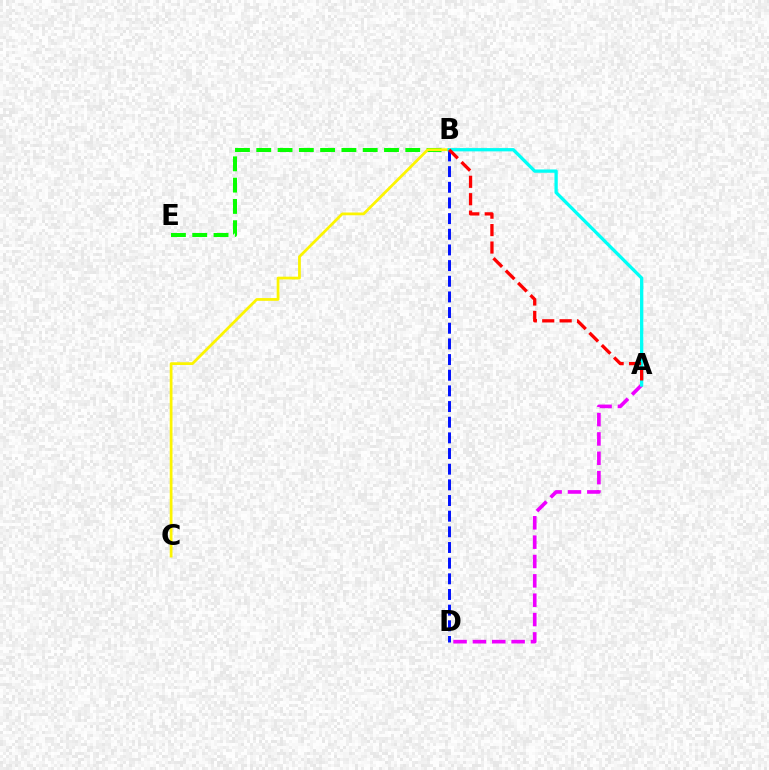{('B', 'E'): [{'color': '#08ff00', 'line_style': 'dashed', 'thickness': 2.89}], ('B', 'C'): [{'color': '#fcf500', 'line_style': 'solid', 'thickness': 1.98}], ('B', 'D'): [{'color': '#0010ff', 'line_style': 'dashed', 'thickness': 2.13}], ('A', 'D'): [{'color': '#ee00ff', 'line_style': 'dashed', 'thickness': 2.63}], ('A', 'B'): [{'color': '#00fff6', 'line_style': 'solid', 'thickness': 2.37}, {'color': '#ff0000', 'line_style': 'dashed', 'thickness': 2.37}]}